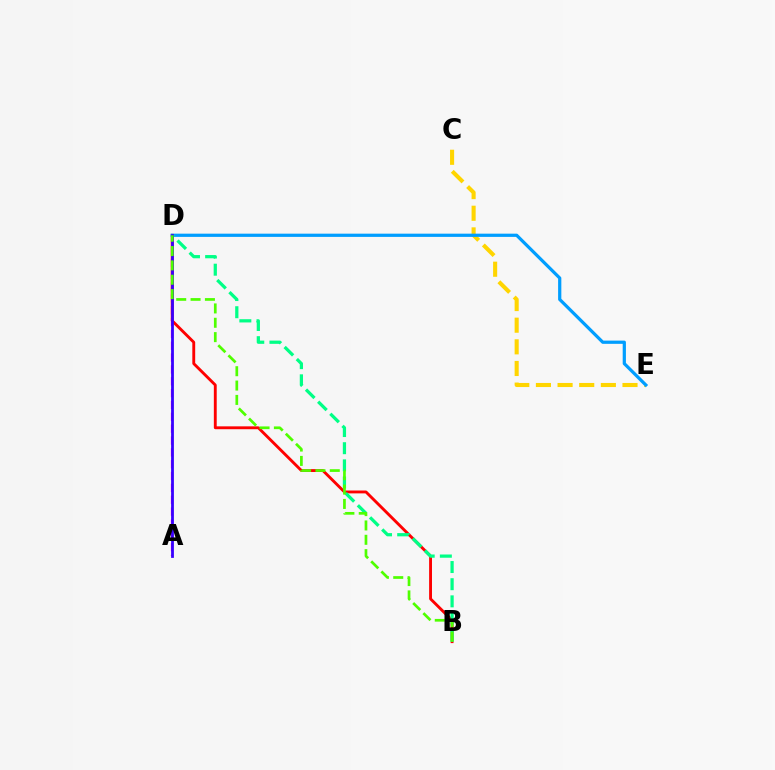{('A', 'D'): [{'color': '#ff00ed', 'line_style': 'dashed', 'thickness': 1.61}, {'color': '#3700ff', 'line_style': 'solid', 'thickness': 2.0}], ('C', 'E'): [{'color': '#ffd500', 'line_style': 'dashed', 'thickness': 2.94}], ('B', 'D'): [{'color': '#ff0000', 'line_style': 'solid', 'thickness': 2.06}, {'color': '#00ff86', 'line_style': 'dashed', 'thickness': 2.33}, {'color': '#4fff00', 'line_style': 'dashed', 'thickness': 1.95}], ('D', 'E'): [{'color': '#009eff', 'line_style': 'solid', 'thickness': 2.32}]}